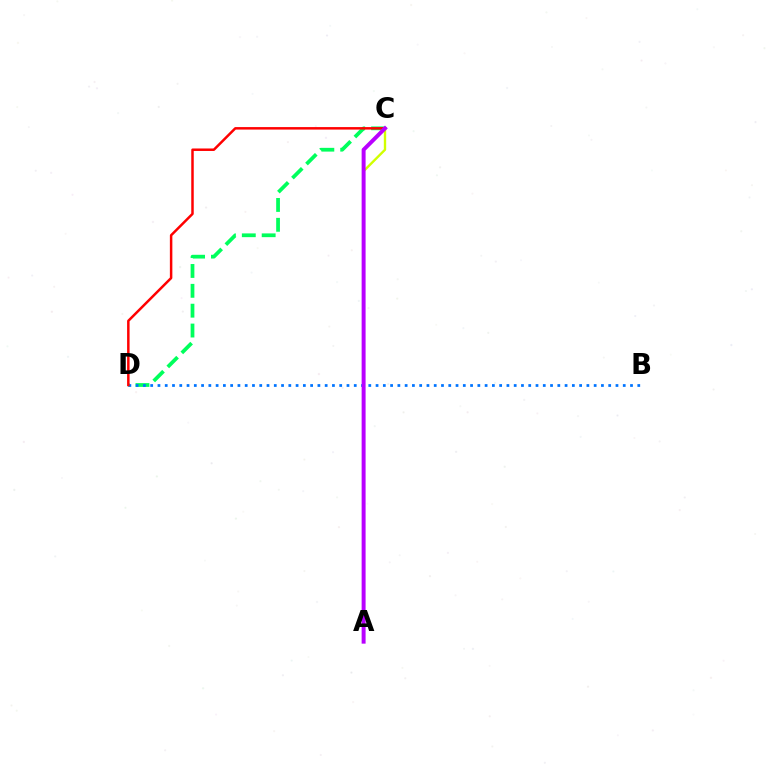{('C', 'D'): [{'color': '#00ff5c', 'line_style': 'dashed', 'thickness': 2.7}, {'color': '#ff0000', 'line_style': 'solid', 'thickness': 1.79}], ('A', 'C'): [{'color': '#d1ff00', 'line_style': 'solid', 'thickness': 1.7}, {'color': '#b900ff', 'line_style': 'solid', 'thickness': 2.85}], ('B', 'D'): [{'color': '#0074ff', 'line_style': 'dotted', 'thickness': 1.98}]}